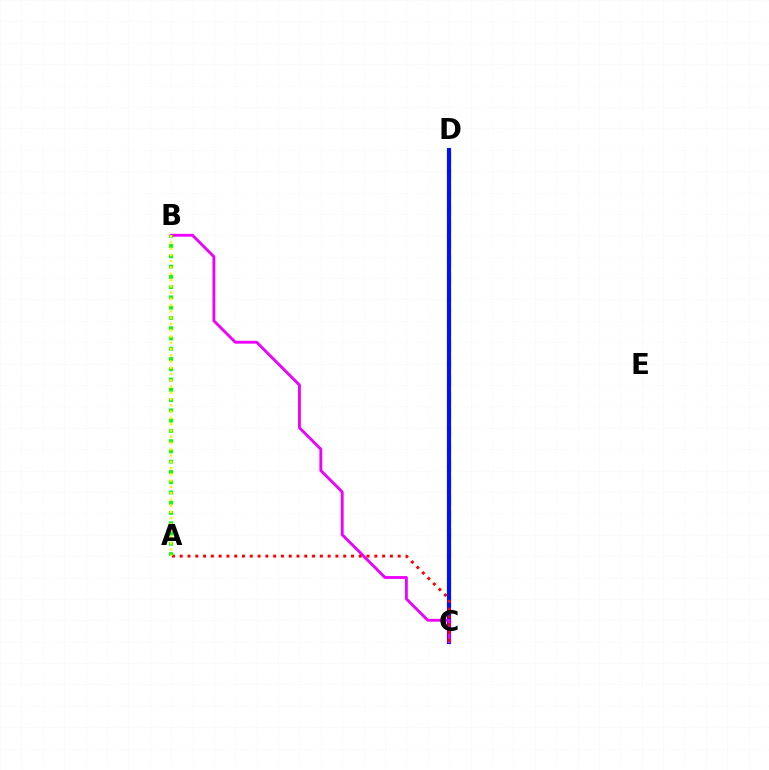{('C', 'D'): [{'color': '#00fff6', 'line_style': 'dashed', 'thickness': 2.32}, {'color': '#0010ff', 'line_style': 'solid', 'thickness': 2.97}], ('B', 'C'): [{'color': '#ee00ff', 'line_style': 'solid', 'thickness': 2.05}], ('A', 'C'): [{'color': '#ff0000', 'line_style': 'dotted', 'thickness': 2.12}], ('A', 'B'): [{'color': '#08ff00', 'line_style': 'dotted', 'thickness': 2.79}, {'color': '#fcf500', 'line_style': 'dotted', 'thickness': 1.7}]}